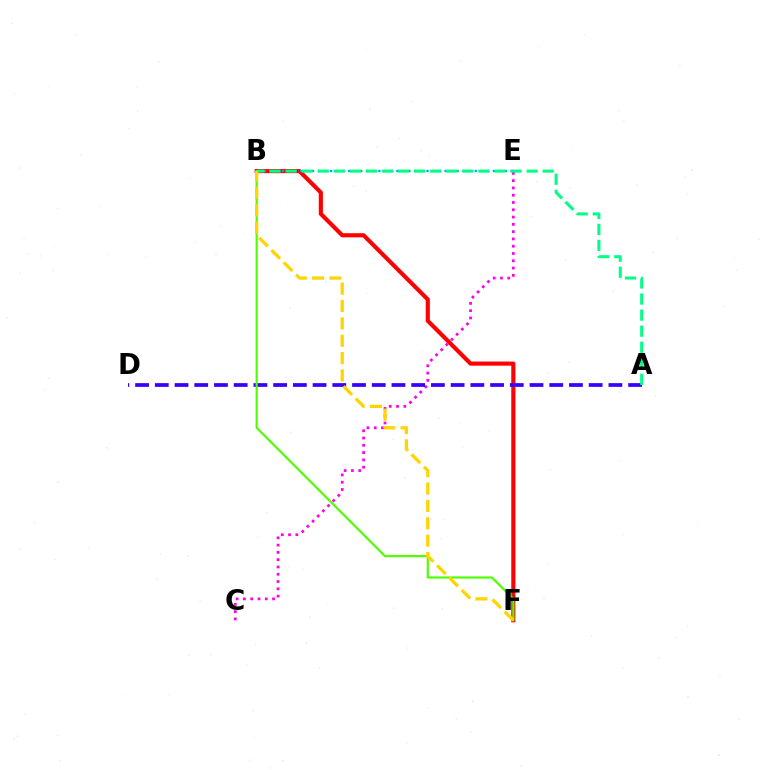{('B', 'F'): [{'color': '#ff0000', 'line_style': 'solid', 'thickness': 2.97}, {'color': '#4fff00', 'line_style': 'solid', 'thickness': 1.57}, {'color': '#ffd500', 'line_style': 'dashed', 'thickness': 2.36}], ('C', 'E'): [{'color': '#ff00ed', 'line_style': 'dotted', 'thickness': 1.98}], ('A', 'D'): [{'color': '#3700ff', 'line_style': 'dashed', 'thickness': 2.68}], ('B', 'E'): [{'color': '#009eff', 'line_style': 'dotted', 'thickness': 1.64}], ('A', 'B'): [{'color': '#00ff86', 'line_style': 'dashed', 'thickness': 2.18}]}